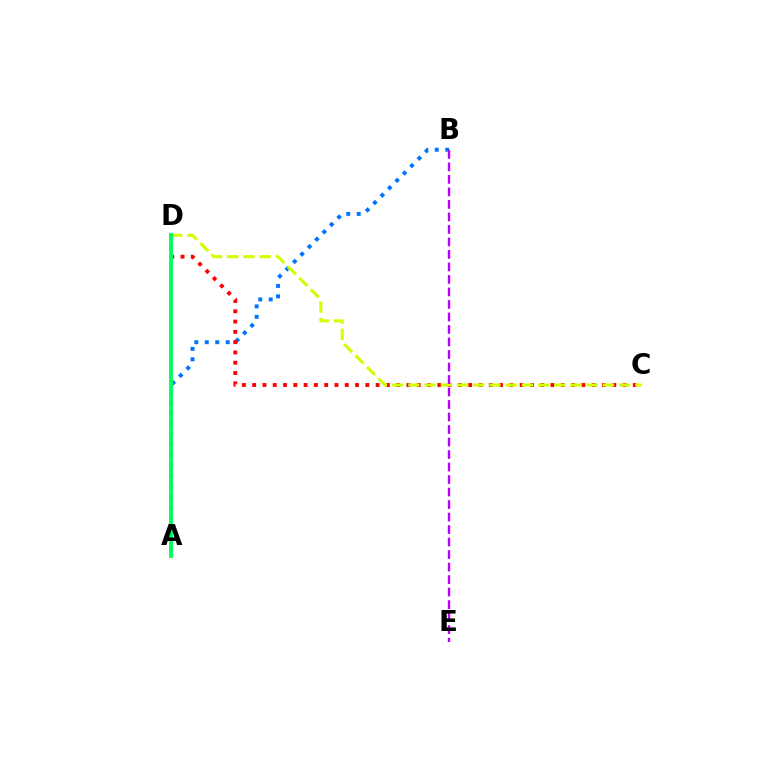{('A', 'B'): [{'color': '#0074ff', 'line_style': 'dotted', 'thickness': 2.84}], ('C', 'D'): [{'color': '#ff0000', 'line_style': 'dotted', 'thickness': 2.8}, {'color': '#d1ff00', 'line_style': 'dashed', 'thickness': 2.2}], ('A', 'D'): [{'color': '#00ff5c', 'line_style': 'solid', 'thickness': 2.78}], ('B', 'E'): [{'color': '#b900ff', 'line_style': 'dashed', 'thickness': 1.7}]}